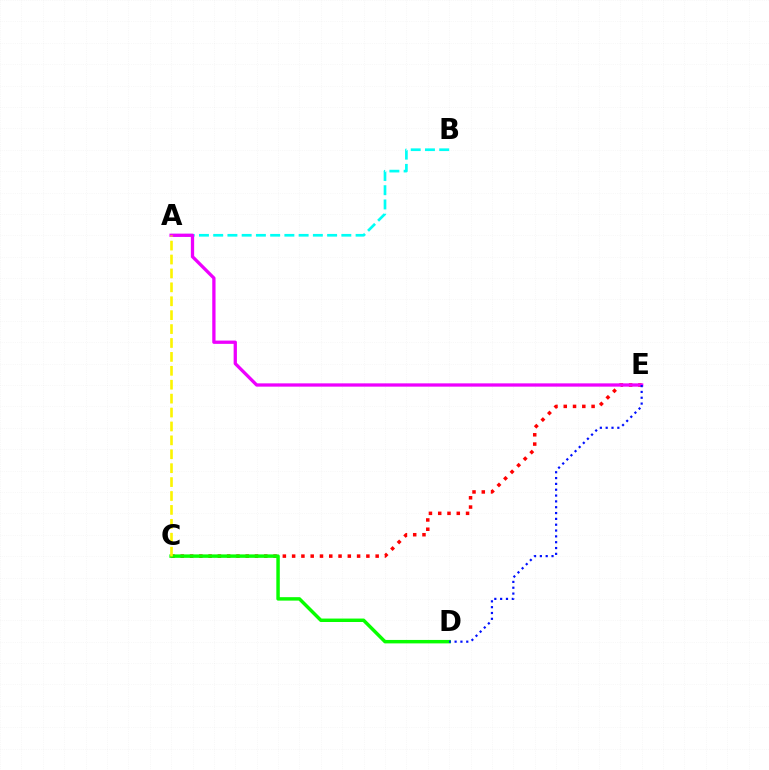{('A', 'B'): [{'color': '#00fff6', 'line_style': 'dashed', 'thickness': 1.93}], ('C', 'E'): [{'color': '#ff0000', 'line_style': 'dotted', 'thickness': 2.52}], ('A', 'E'): [{'color': '#ee00ff', 'line_style': 'solid', 'thickness': 2.37}], ('C', 'D'): [{'color': '#08ff00', 'line_style': 'solid', 'thickness': 2.48}], ('D', 'E'): [{'color': '#0010ff', 'line_style': 'dotted', 'thickness': 1.58}], ('A', 'C'): [{'color': '#fcf500', 'line_style': 'dashed', 'thickness': 1.89}]}